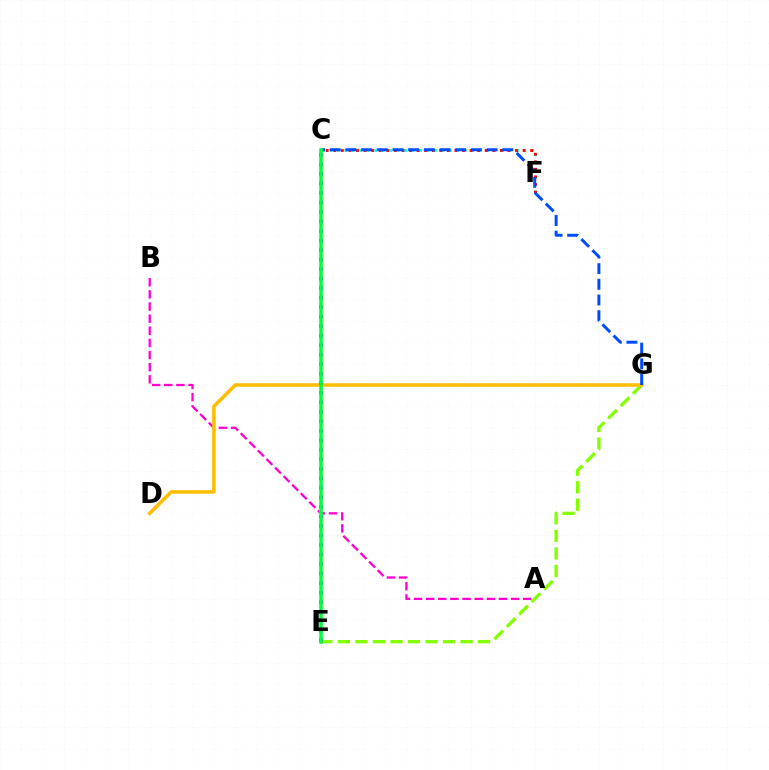{('A', 'B'): [{'color': '#ff00cf', 'line_style': 'dashed', 'thickness': 1.65}], ('C', 'F'): [{'color': '#00fff6', 'line_style': 'dotted', 'thickness': 2.03}, {'color': '#ff0000', 'line_style': 'dotted', 'thickness': 2.06}], ('E', 'G'): [{'color': '#84ff00', 'line_style': 'dashed', 'thickness': 2.38}], ('D', 'G'): [{'color': '#ffbd00', 'line_style': 'solid', 'thickness': 2.54}], ('C', 'G'): [{'color': '#004bff', 'line_style': 'dashed', 'thickness': 2.13}], ('C', 'E'): [{'color': '#7200ff', 'line_style': 'dotted', 'thickness': 2.59}, {'color': '#00ff39', 'line_style': 'solid', 'thickness': 2.53}]}